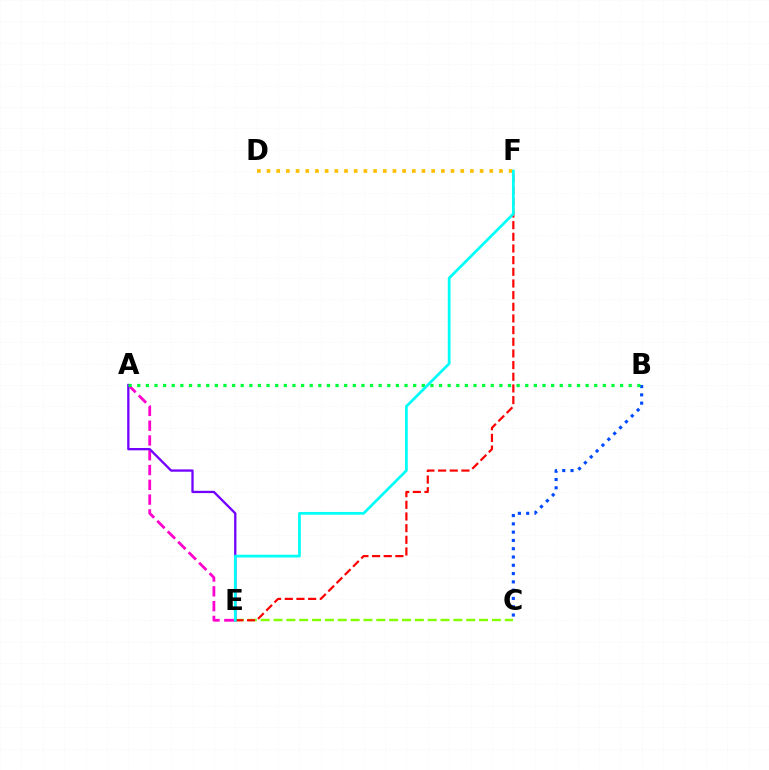{('B', 'C'): [{'color': '#004bff', 'line_style': 'dotted', 'thickness': 2.25}], ('A', 'E'): [{'color': '#ff00cf', 'line_style': 'dashed', 'thickness': 2.01}, {'color': '#7200ff', 'line_style': 'solid', 'thickness': 1.65}], ('D', 'F'): [{'color': '#ffbd00', 'line_style': 'dotted', 'thickness': 2.63}], ('C', 'E'): [{'color': '#84ff00', 'line_style': 'dashed', 'thickness': 1.75}], ('E', 'F'): [{'color': '#ff0000', 'line_style': 'dashed', 'thickness': 1.58}, {'color': '#00fff6', 'line_style': 'solid', 'thickness': 1.98}], ('A', 'B'): [{'color': '#00ff39', 'line_style': 'dotted', 'thickness': 2.34}]}